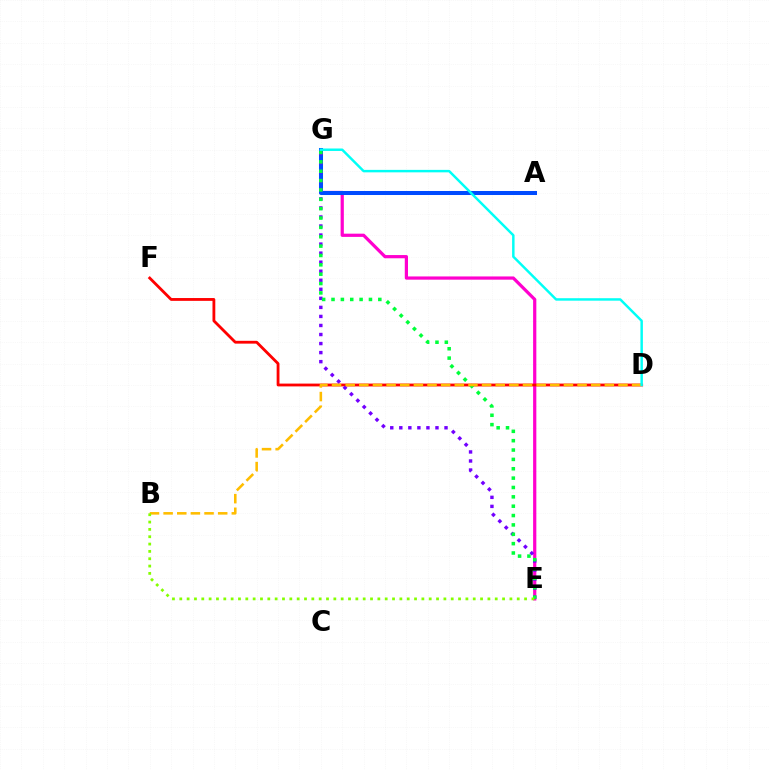{('E', 'G'): [{'color': '#ff00cf', 'line_style': 'solid', 'thickness': 2.32}, {'color': '#7200ff', 'line_style': 'dotted', 'thickness': 2.46}, {'color': '#00ff39', 'line_style': 'dotted', 'thickness': 2.54}], ('A', 'G'): [{'color': '#004bff', 'line_style': 'solid', 'thickness': 2.89}], ('D', 'F'): [{'color': '#ff0000', 'line_style': 'solid', 'thickness': 2.03}], ('B', 'D'): [{'color': '#ffbd00', 'line_style': 'dashed', 'thickness': 1.85}], ('B', 'E'): [{'color': '#84ff00', 'line_style': 'dotted', 'thickness': 1.99}], ('D', 'G'): [{'color': '#00fff6', 'line_style': 'solid', 'thickness': 1.77}]}